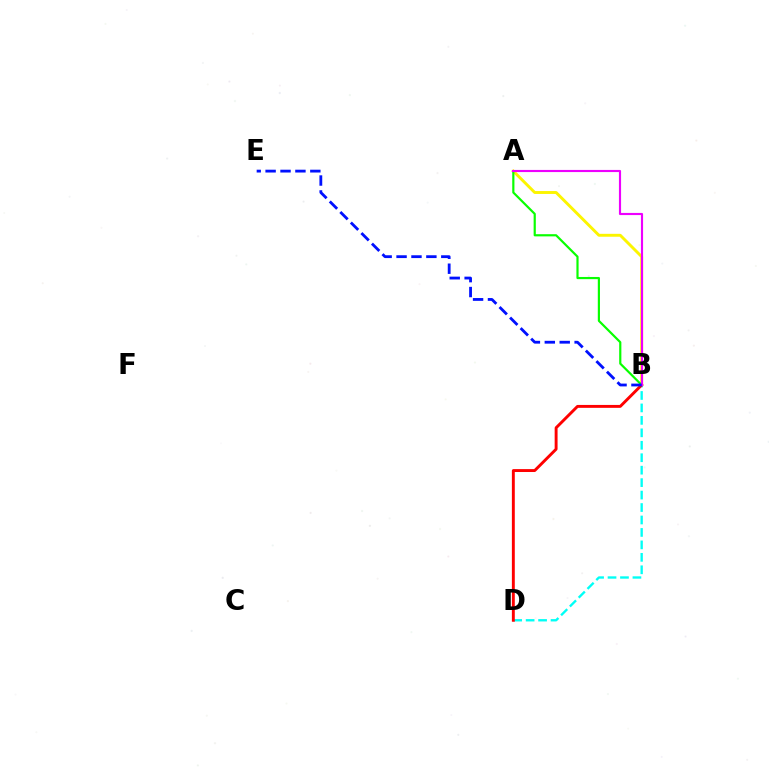{('A', 'B'): [{'color': '#fcf500', 'line_style': 'solid', 'thickness': 2.09}, {'color': '#08ff00', 'line_style': 'solid', 'thickness': 1.57}, {'color': '#ee00ff', 'line_style': 'solid', 'thickness': 1.54}], ('B', 'D'): [{'color': '#00fff6', 'line_style': 'dashed', 'thickness': 1.69}, {'color': '#ff0000', 'line_style': 'solid', 'thickness': 2.09}], ('B', 'E'): [{'color': '#0010ff', 'line_style': 'dashed', 'thickness': 2.03}]}